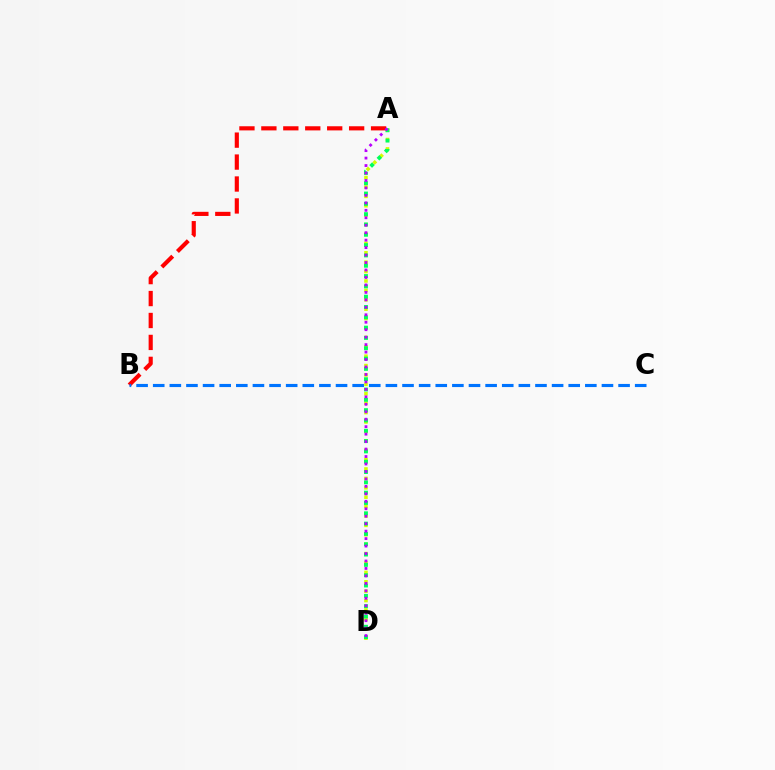{('A', 'D'): [{'color': '#d1ff00', 'line_style': 'dotted', 'thickness': 2.55}, {'color': '#00ff5c', 'line_style': 'dotted', 'thickness': 2.8}, {'color': '#b900ff', 'line_style': 'dotted', 'thickness': 2.03}], ('A', 'B'): [{'color': '#ff0000', 'line_style': 'dashed', 'thickness': 2.98}], ('B', 'C'): [{'color': '#0074ff', 'line_style': 'dashed', 'thickness': 2.26}]}